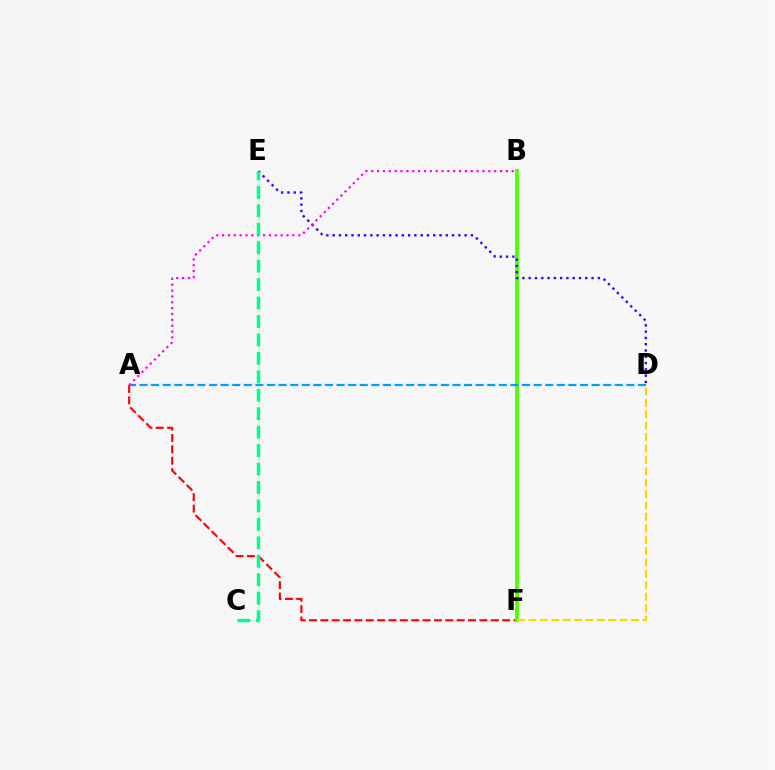{('A', 'F'): [{'color': '#ff0000', 'line_style': 'dashed', 'thickness': 1.54}], ('B', 'F'): [{'color': '#4fff00', 'line_style': 'solid', 'thickness': 2.8}], ('A', 'D'): [{'color': '#009eff', 'line_style': 'dashed', 'thickness': 1.57}], ('D', 'E'): [{'color': '#3700ff', 'line_style': 'dotted', 'thickness': 1.71}], ('A', 'B'): [{'color': '#ff00ed', 'line_style': 'dotted', 'thickness': 1.59}], ('C', 'E'): [{'color': '#00ff86', 'line_style': 'dashed', 'thickness': 2.51}], ('D', 'F'): [{'color': '#ffd500', 'line_style': 'dashed', 'thickness': 1.55}]}